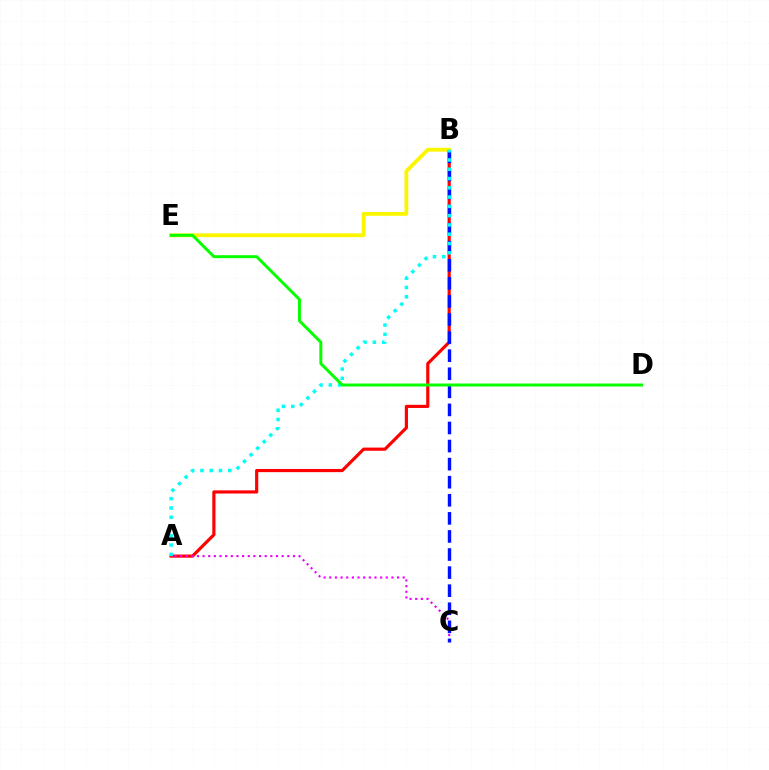{('A', 'B'): [{'color': '#ff0000', 'line_style': 'solid', 'thickness': 2.28}, {'color': '#00fff6', 'line_style': 'dotted', 'thickness': 2.52}], ('A', 'C'): [{'color': '#ee00ff', 'line_style': 'dotted', 'thickness': 1.53}], ('B', 'E'): [{'color': '#fcf500', 'line_style': 'solid', 'thickness': 2.75}], ('B', 'C'): [{'color': '#0010ff', 'line_style': 'dashed', 'thickness': 2.46}], ('D', 'E'): [{'color': '#08ff00', 'line_style': 'solid', 'thickness': 2.14}]}